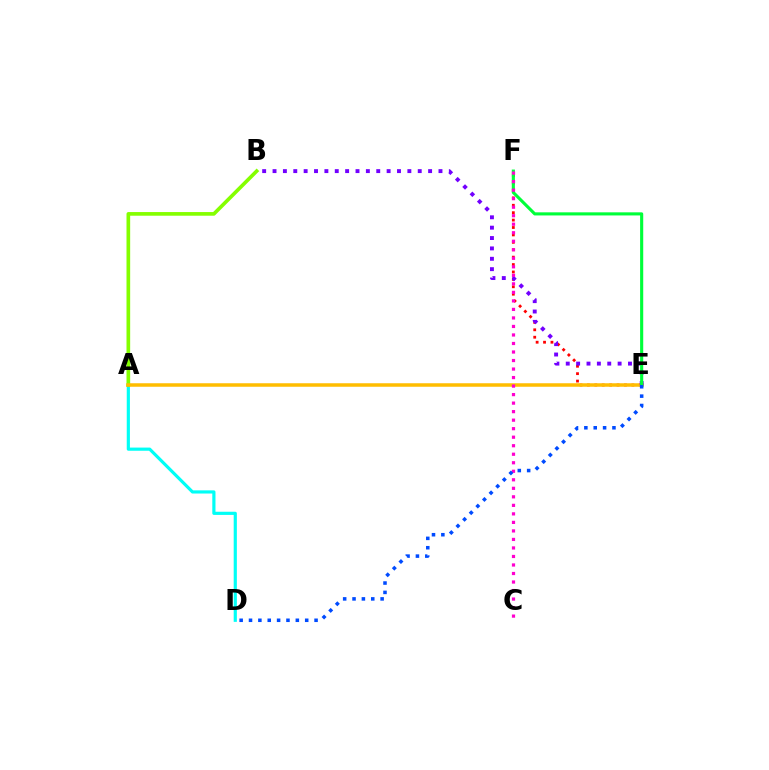{('A', 'D'): [{'color': '#00fff6', 'line_style': 'solid', 'thickness': 2.28}], ('A', 'B'): [{'color': '#84ff00', 'line_style': 'solid', 'thickness': 2.64}], ('E', 'F'): [{'color': '#ff0000', 'line_style': 'dotted', 'thickness': 2.01}, {'color': '#00ff39', 'line_style': 'solid', 'thickness': 2.24}], ('A', 'E'): [{'color': '#ffbd00', 'line_style': 'solid', 'thickness': 2.53}], ('B', 'E'): [{'color': '#7200ff', 'line_style': 'dotted', 'thickness': 2.82}], ('C', 'F'): [{'color': '#ff00cf', 'line_style': 'dotted', 'thickness': 2.31}], ('D', 'E'): [{'color': '#004bff', 'line_style': 'dotted', 'thickness': 2.54}]}